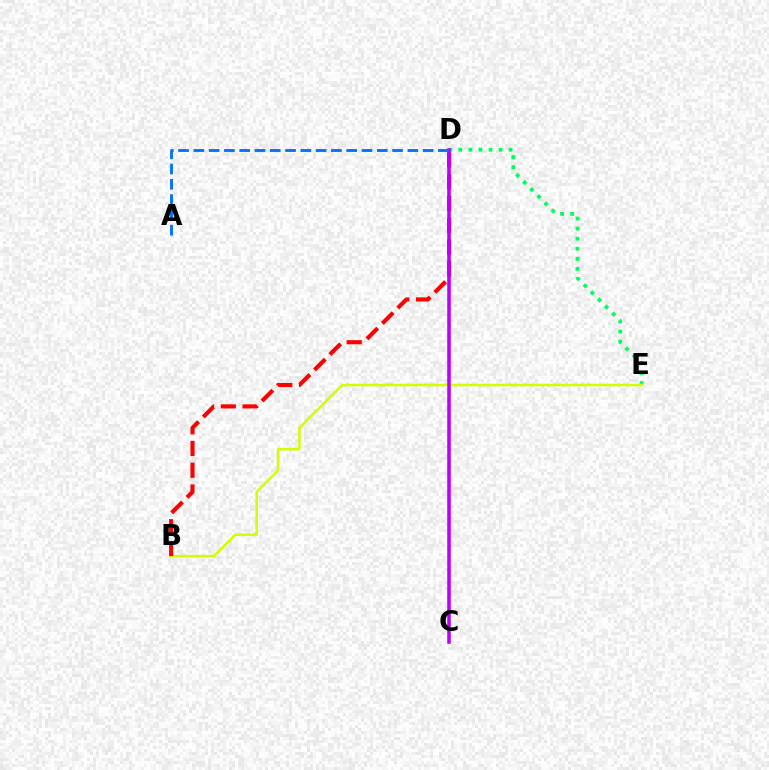{('D', 'E'): [{'color': '#00ff5c', 'line_style': 'dotted', 'thickness': 2.73}], ('B', 'E'): [{'color': '#d1ff00', 'line_style': 'solid', 'thickness': 1.82}], ('B', 'D'): [{'color': '#ff0000', 'line_style': 'dashed', 'thickness': 2.96}], ('C', 'D'): [{'color': '#b900ff', 'line_style': 'solid', 'thickness': 2.55}], ('A', 'D'): [{'color': '#0074ff', 'line_style': 'dashed', 'thickness': 2.08}]}